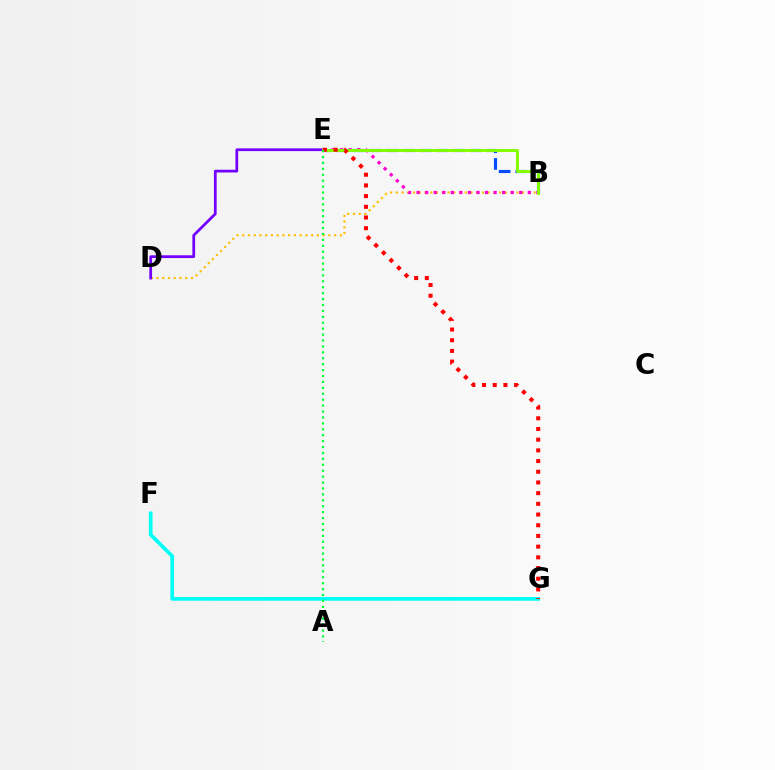{('B', 'D'): [{'color': '#ffbd00', 'line_style': 'dotted', 'thickness': 1.56}], ('B', 'E'): [{'color': '#ff00cf', 'line_style': 'dotted', 'thickness': 2.32}, {'color': '#004bff', 'line_style': 'dashed', 'thickness': 2.27}, {'color': '#84ff00', 'line_style': 'solid', 'thickness': 2.11}], ('F', 'G'): [{'color': '#00fff6', 'line_style': 'solid', 'thickness': 2.64}], ('D', 'E'): [{'color': '#7200ff', 'line_style': 'solid', 'thickness': 1.98}], ('E', 'G'): [{'color': '#ff0000', 'line_style': 'dotted', 'thickness': 2.91}], ('A', 'E'): [{'color': '#00ff39', 'line_style': 'dotted', 'thickness': 1.61}]}